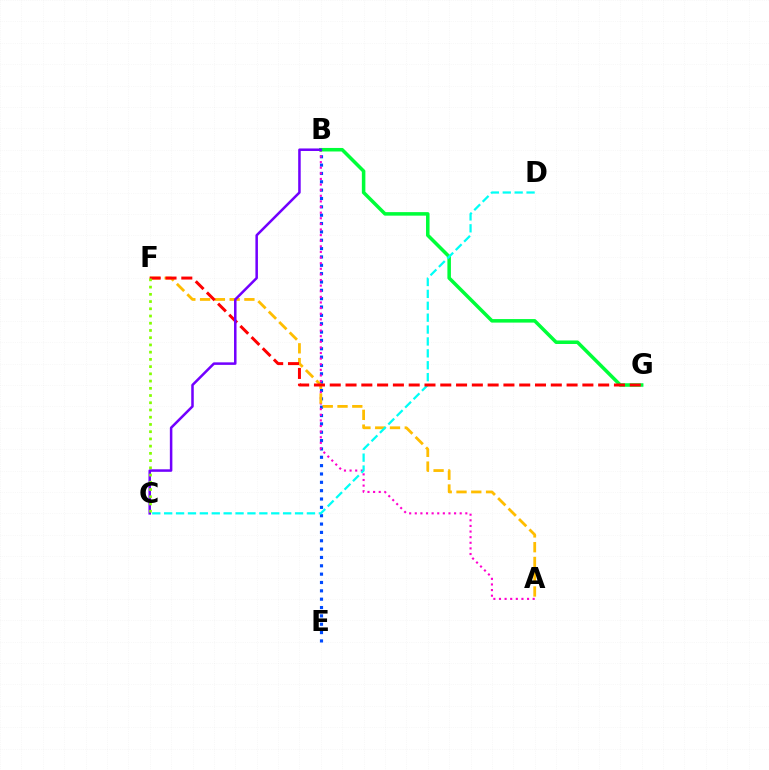{('B', 'E'): [{'color': '#004bff', 'line_style': 'dotted', 'thickness': 2.27}], ('A', 'B'): [{'color': '#ff00cf', 'line_style': 'dotted', 'thickness': 1.53}], ('A', 'F'): [{'color': '#ffbd00', 'line_style': 'dashed', 'thickness': 2.01}], ('B', 'G'): [{'color': '#00ff39', 'line_style': 'solid', 'thickness': 2.54}], ('C', 'D'): [{'color': '#00fff6', 'line_style': 'dashed', 'thickness': 1.62}], ('F', 'G'): [{'color': '#ff0000', 'line_style': 'dashed', 'thickness': 2.14}], ('B', 'C'): [{'color': '#7200ff', 'line_style': 'solid', 'thickness': 1.81}], ('C', 'F'): [{'color': '#84ff00', 'line_style': 'dotted', 'thickness': 1.96}]}